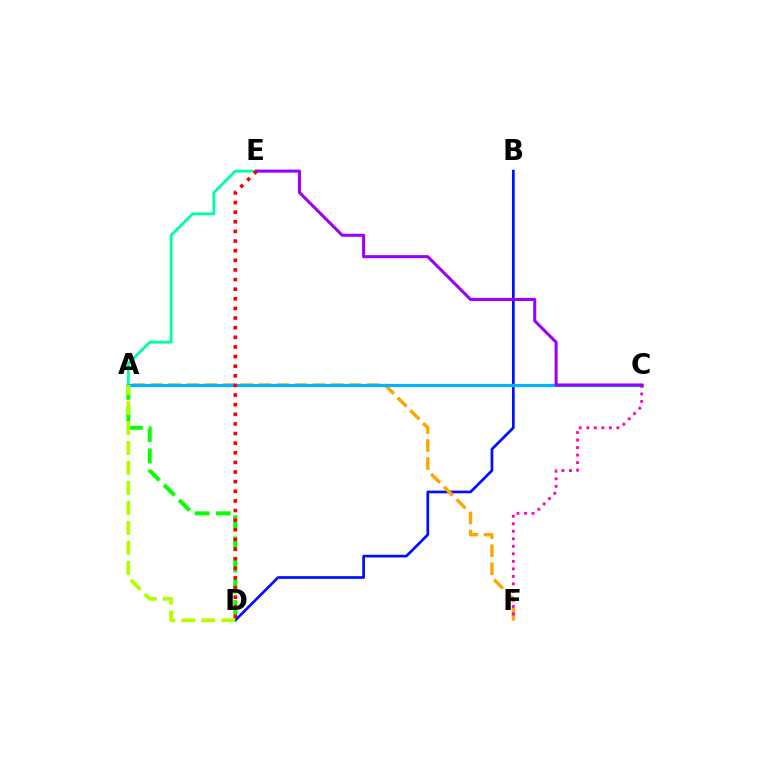{('B', 'D'): [{'color': '#0010ff', 'line_style': 'solid', 'thickness': 1.96}], ('A', 'D'): [{'color': '#08ff00', 'line_style': 'dashed', 'thickness': 2.88}, {'color': '#b3ff00', 'line_style': 'dashed', 'thickness': 2.71}], ('A', 'F'): [{'color': '#ffa500', 'line_style': 'dashed', 'thickness': 2.45}], ('A', 'E'): [{'color': '#00ff9d', 'line_style': 'solid', 'thickness': 2.03}], ('A', 'C'): [{'color': '#00b5ff', 'line_style': 'solid', 'thickness': 2.3}], ('C', 'F'): [{'color': '#ff00bd', 'line_style': 'dotted', 'thickness': 2.04}], ('C', 'E'): [{'color': '#9b00ff', 'line_style': 'solid', 'thickness': 2.2}], ('D', 'E'): [{'color': '#ff0000', 'line_style': 'dotted', 'thickness': 2.61}]}